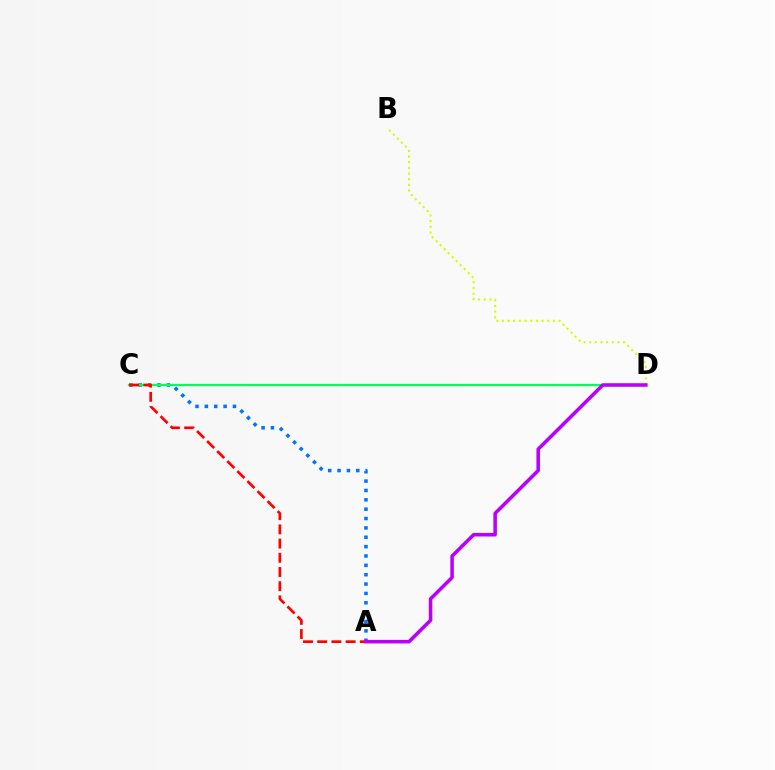{('B', 'D'): [{'color': '#d1ff00', 'line_style': 'dotted', 'thickness': 1.54}], ('A', 'C'): [{'color': '#0074ff', 'line_style': 'dotted', 'thickness': 2.54}, {'color': '#ff0000', 'line_style': 'dashed', 'thickness': 1.93}], ('C', 'D'): [{'color': '#00ff5c', 'line_style': 'solid', 'thickness': 1.61}], ('A', 'D'): [{'color': '#b900ff', 'line_style': 'solid', 'thickness': 2.55}]}